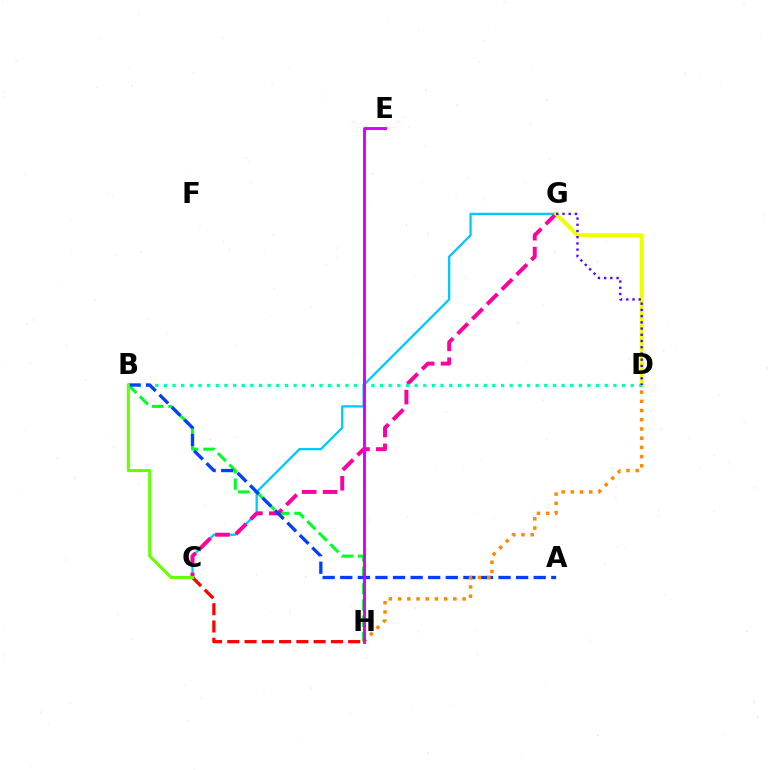{('B', 'H'): [{'color': '#00ff27', 'line_style': 'dashed', 'thickness': 2.21}], ('C', 'G'): [{'color': '#00c7ff', 'line_style': 'solid', 'thickness': 1.64}, {'color': '#ff00a0', 'line_style': 'dashed', 'thickness': 2.84}], ('D', 'G'): [{'color': '#eeff00', 'line_style': 'solid', 'thickness': 2.91}, {'color': '#4f00ff', 'line_style': 'dotted', 'thickness': 1.69}], ('B', 'D'): [{'color': '#00ffaf', 'line_style': 'dotted', 'thickness': 2.35}], ('A', 'B'): [{'color': '#003fff', 'line_style': 'dashed', 'thickness': 2.39}], ('D', 'H'): [{'color': '#ff8800', 'line_style': 'dotted', 'thickness': 2.5}], ('E', 'H'): [{'color': '#d600ff', 'line_style': 'solid', 'thickness': 2.09}], ('C', 'H'): [{'color': '#ff0000', 'line_style': 'dashed', 'thickness': 2.35}], ('B', 'C'): [{'color': '#66ff00', 'line_style': 'solid', 'thickness': 2.2}]}